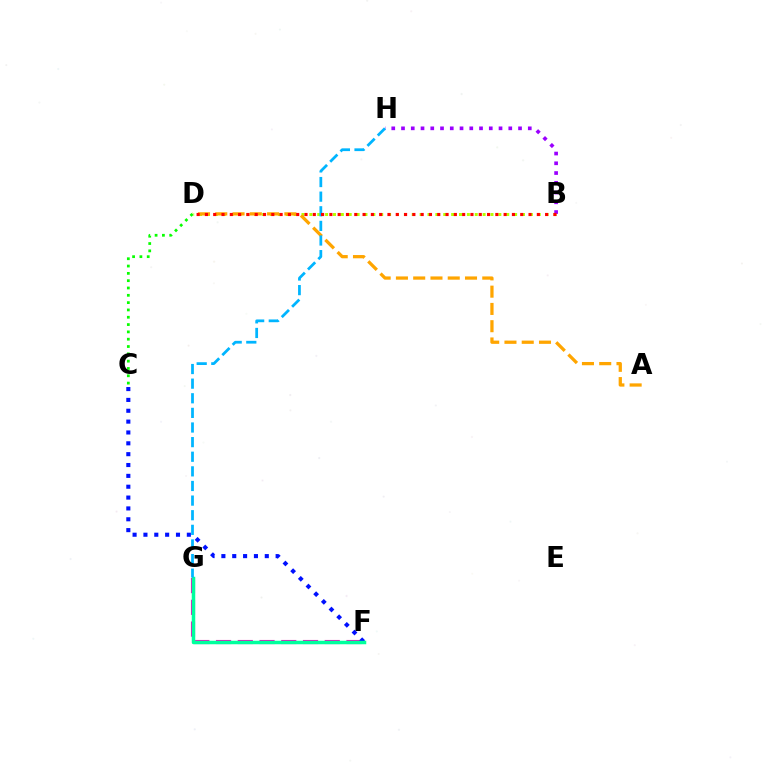{('F', 'G'): [{'color': '#ff00bd', 'line_style': 'dashed', 'thickness': 2.95}, {'color': '#00ff9d', 'line_style': 'solid', 'thickness': 2.52}], ('C', 'F'): [{'color': '#0010ff', 'line_style': 'dotted', 'thickness': 2.95}], ('B', 'D'): [{'color': '#b3ff00', 'line_style': 'dotted', 'thickness': 2.14}, {'color': '#ff0000', 'line_style': 'dotted', 'thickness': 2.25}], ('B', 'H'): [{'color': '#9b00ff', 'line_style': 'dotted', 'thickness': 2.65}], ('A', 'D'): [{'color': '#ffa500', 'line_style': 'dashed', 'thickness': 2.35}], ('C', 'D'): [{'color': '#08ff00', 'line_style': 'dotted', 'thickness': 1.99}], ('G', 'H'): [{'color': '#00b5ff', 'line_style': 'dashed', 'thickness': 1.99}]}